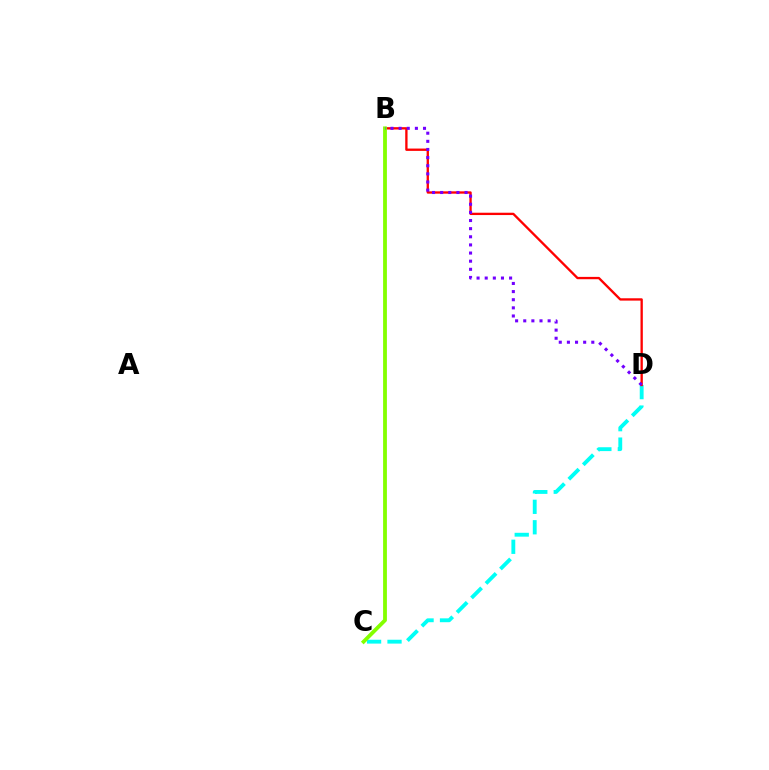{('C', 'D'): [{'color': '#00fff6', 'line_style': 'dashed', 'thickness': 2.78}], ('B', 'D'): [{'color': '#ff0000', 'line_style': 'solid', 'thickness': 1.68}, {'color': '#7200ff', 'line_style': 'dotted', 'thickness': 2.21}], ('B', 'C'): [{'color': '#84ff00', 'line_style': 'solid', 'thickness': 2.74}]}